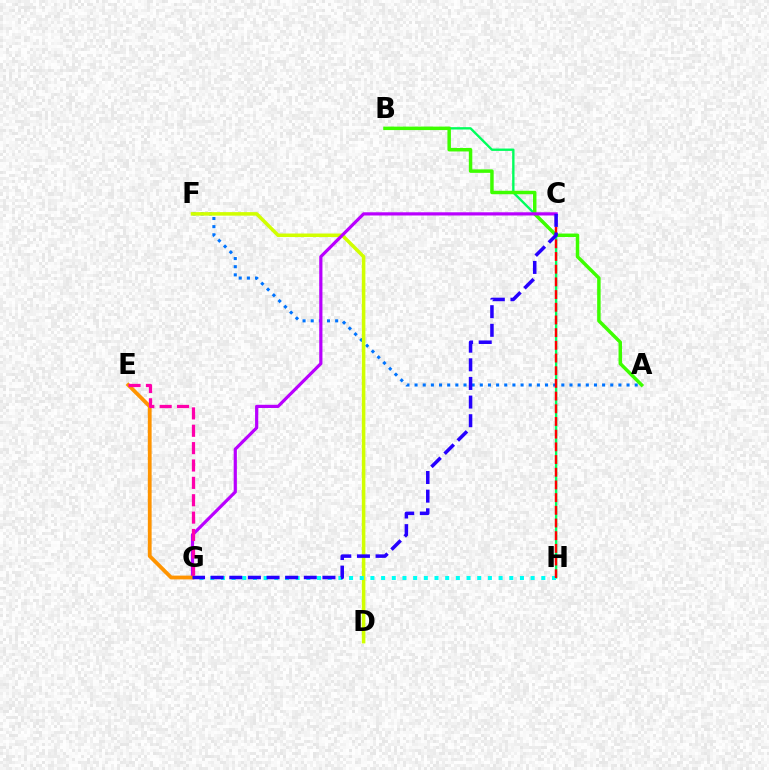{('B', 'H'): [{'color': '#00ff5c', 'line_style': 'solid', 'thickness': 1.7}], ('A', 'F'): [{'color': '#0074ff', 'line_style': 'dotted', 'thickness': 2.22}], ('D', 'F'): [{'color': '#d1ff00', 'line_style': 'solid', 'thickness': 2.54}], ('A', 'B'): [{'color': '#3dff00', 'line_style': 'solid', 'thickness': 2.5}], ('G', 'H'): [{'color': '#00fff6', 'line_style': 'dotted', 'thickness': 2.9}], ('C', 'H'): [{'color': '#ff0000', 'line_style': 'dashed', 'thickness': 1.72}], ('C', 'G'): [{'color': '#b900ff', 'line_style': 'solid', 'thickness': 2.3}, {'color': '#2500ff', 'line_style': 'dashed', 'thickness': 2.53}], ('E', 'G'): [{'color': '#ff9400', 'line_style': 'solid', 'thickness': 2.74}, {'color': '#ff00ac', 'line_style': 'dashed', 'thickness': 2.36}]}